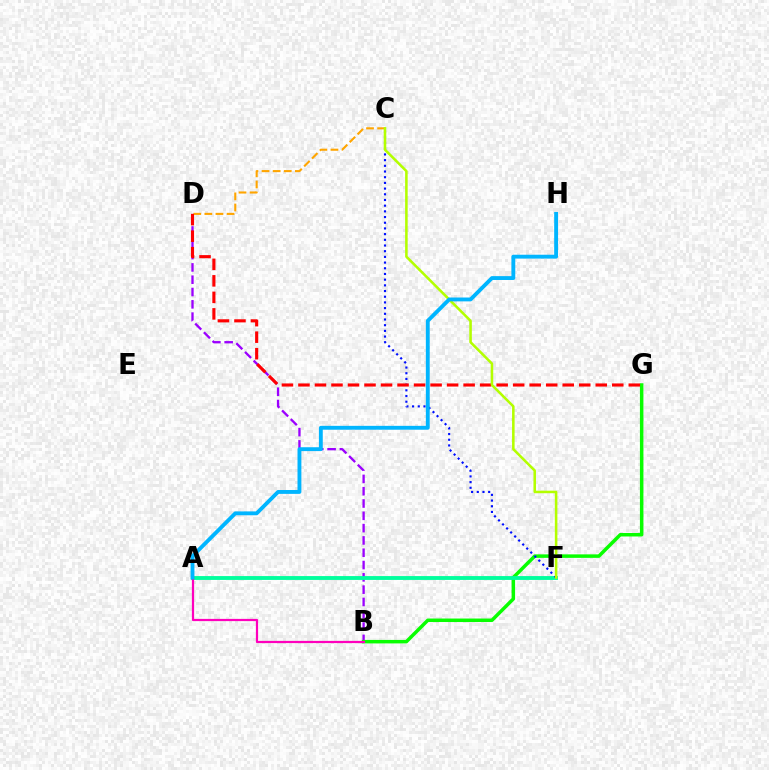{('C', 'D'): [{'color': '#ffa500', 'line_style': 'dashed', 'thickness': 1.51}], ('B', 'D'): [{'color': '#9b00ff', 'line_style': 'dashed', 'thickness': 1.67}], ('B', 'G'): [{'color': '#08ff00', 'line_style': 'solid', 'thickness': 2.51}], ('A', 'F'): [{'color': '#00ff9d', 'line_style': 'solid', 'thickness': 2.77}], ('C', 'F'): [{'color': '#0010ff', 'line_style': 'dotted', 'thickness': 1.55}, {'color': '#b3ff00', 'line_style': 'solid', 'thickness': 1.84}], ('D', 'G'): [{'color': '#ff0000', 'line_style': 'dashed', 'thickness': 2.24}], ('A', 'B'): [{'color': '#ff00bd', 'line_style': 'solid', 'thickness': 1.6}], ('A', 'H'): [{'color': '#00b5ff', 'line_style': 'solid', 'thickness': 2.78}]}